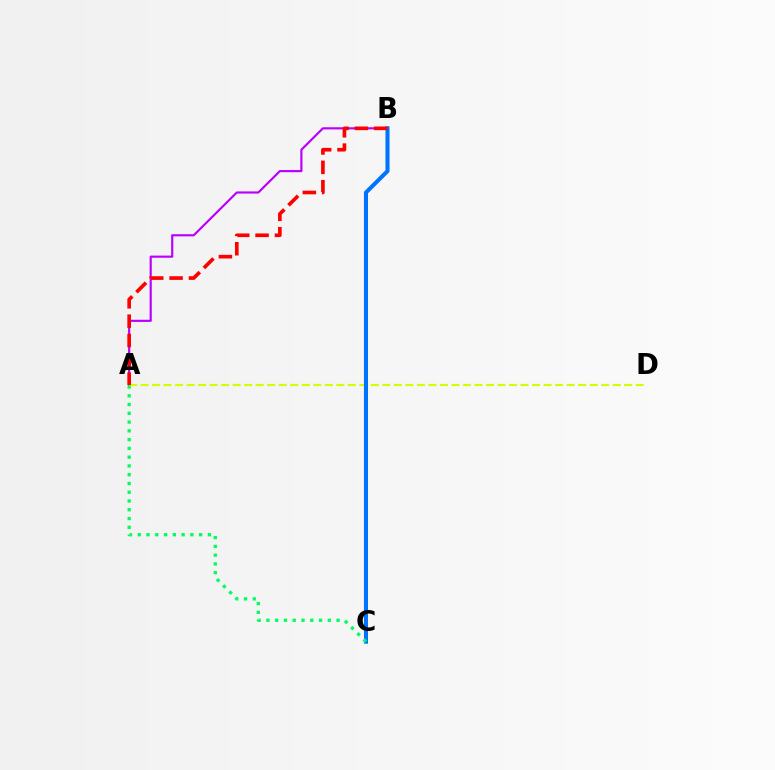{('A', 'B'): [{'color': '#b900ff', 'line_style': 'solid', 'thickness': 1.55}, {'color': '#ff0000', 'line_style': 'dashed', 'thickness': 2.63}], ('A', 'D'): [{'color': '#d1ff00', 'line_style': 'dashed', 'thickness': 1.56}], ('B', 'C'): [{'color': '#0074ff', 'line_style': 'solid', 'thickness': 2.92}], ('A', 'C'): [{'color': '#00ff5c', 'line_style': 'dotted', 'thickness': 2.38}]}